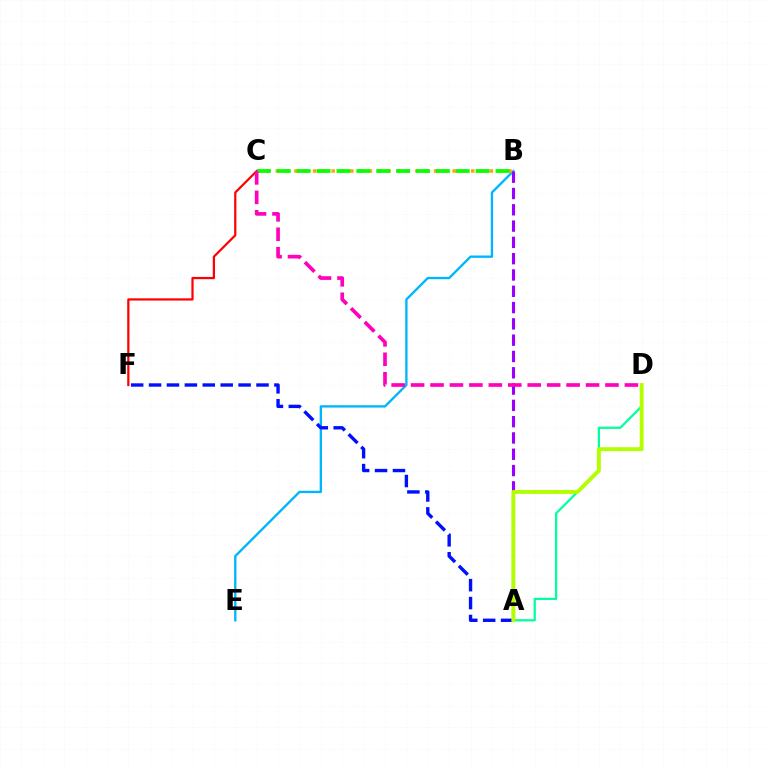{('A', 'D'): [{'color': '#00ff9d', 'line_style': 'solid', 'thickness': 1.61}, {'color': '#b3ff00', 'line_style': 'solid', 'thickness': 2.82}], ('B', 'E'): [{'color': '#00b5ff', 'line_style': 'solid', 'thickness': 1.69}], ('A', 'F'): [{'color': '#0010ff', 'line_style': 'dashed', 'thickness': 2.43}], ('B', 'C'): [{'color': '#ffa500', 'line_style': 'dotted', 'thickness': 2.53}, {'color': '#08ff00', 'line_style': 'dashed', 'thickness': 2.7}], ('C', 'F'): [{'color': '#ff0000', 'line_style': 'solid', 'thickness': 1.61}], ('A', 'B'): [{'color': '#9b00ff', 'line_style': 'dashed', 'thickness': 2.21}], ('C', 'D'): [{'color': '#ff00bd', 'line_style': 'dashed', 'thickness': 2.64}]}